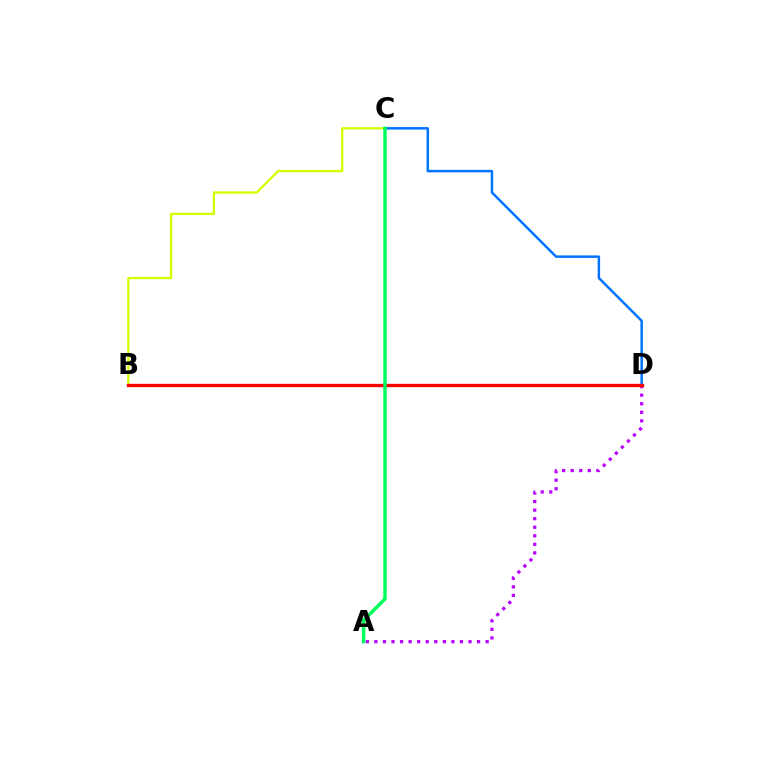{('A', 'D'): [{'color': '#b900ff', 'line_style': 'dotted', 'thickness': 2.33}], ('B', 'C'): [{'color': '#d1ff00', 'line_style': 'solid', 'thickness': 1.67}], ('C', 'D'): [{'color': '#0074ff', 'line_style': 'solid', 'thickness': 1.79}], ('B', 'D'): [{'color': '#ff0000', 'line_style': 'solid', 'thickness': 2.41}], ('A', 'C'): [{'color': '#00ff5c', 'line_style': 'solid', 'thickness': 2.5}]}